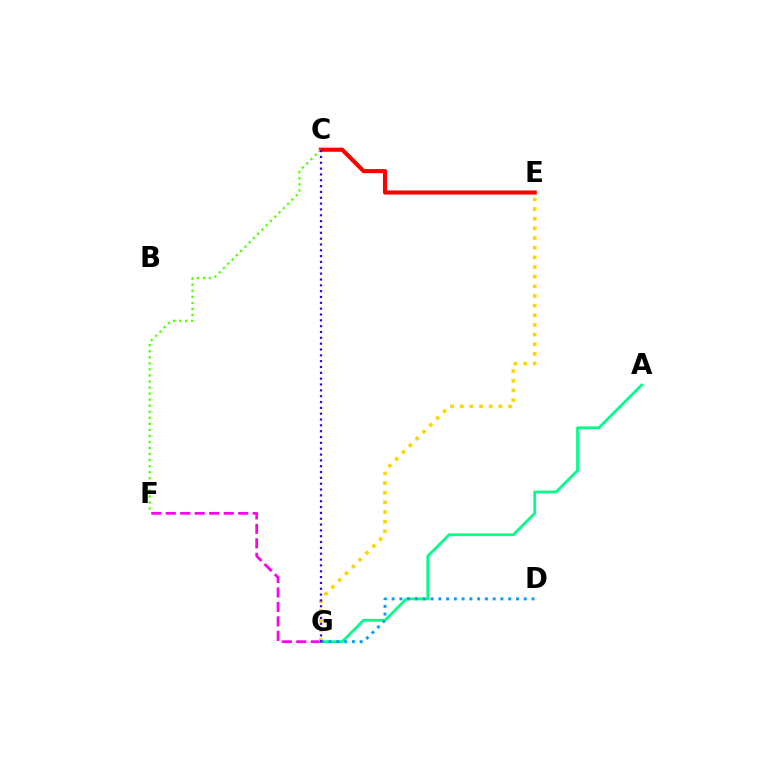{('A', 'G'): [{'color': '#00ff86', 'line_style': 'solid', 'thickness': 2.0}], ('F', 'G'): [{'color': '#ff00ed', 'line_style': 'dashed', 'thickness': 1.97}], ('C', 'E'): [{'color': '#ff0000', 'line_style': 'solid', 'thickness': 2.96}], ('E', 'G'): [{'color': '#ffd500', 'line_style': 'dotted', 'thickness': 2.62}], ('D', 'G'): [{'color': '#009eff', 'line_style': 'dotted', 'thickness': 2.11}], ('C', 'F'): [{'color': '#4fff00', 'line_style': 'dotted', 'thickness': 1.64}], ('C', 'G'): [{'color': '#3700ff', 'line_style': 'dotted', 'thickness': 1.59}]}